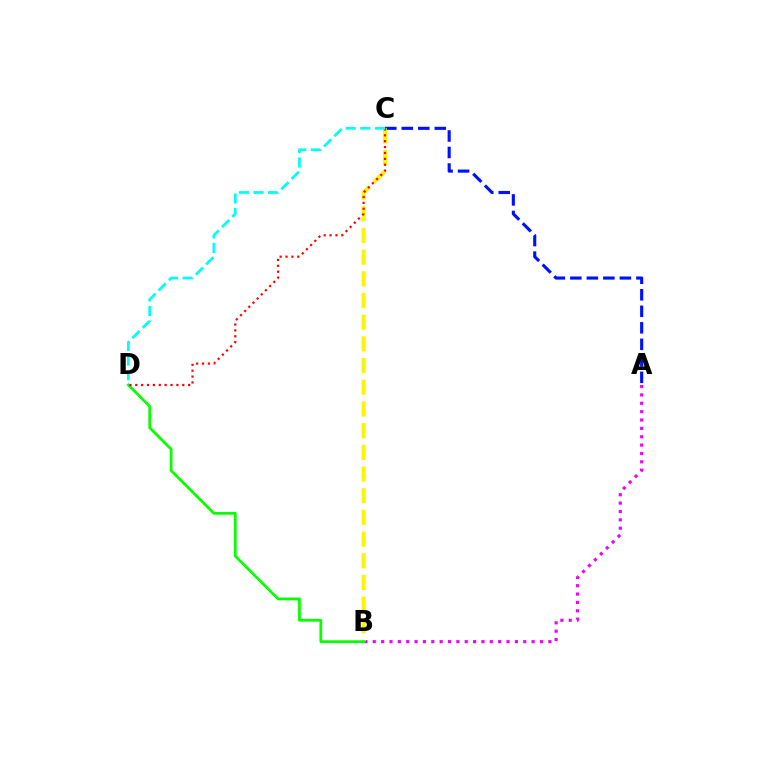{('A', 'B'): [{'color': '#ee00ff', 'line_style': 'dotted', 'thickness': 2.27}], ('A', 'C'): [{'color': '#0010ff', 'line_style': 'dashed', 'thickness': 2.24}], ('B', 'C'): [{'color': '#fcf500', 'line_style': 'dashed', 'thickness': 2.95}], ('B', 'D'): [{'color': '#08ff00', 'line_style': 'solid', 'thickness': 2.0}], ('C', 'D'): [{'color': '#ff0000', 'line_style': 'dotted', 'thickness': 1.6}, {'color': '#00fff6', 'line_style': 'dashed', 'thickness': 1.98}]}